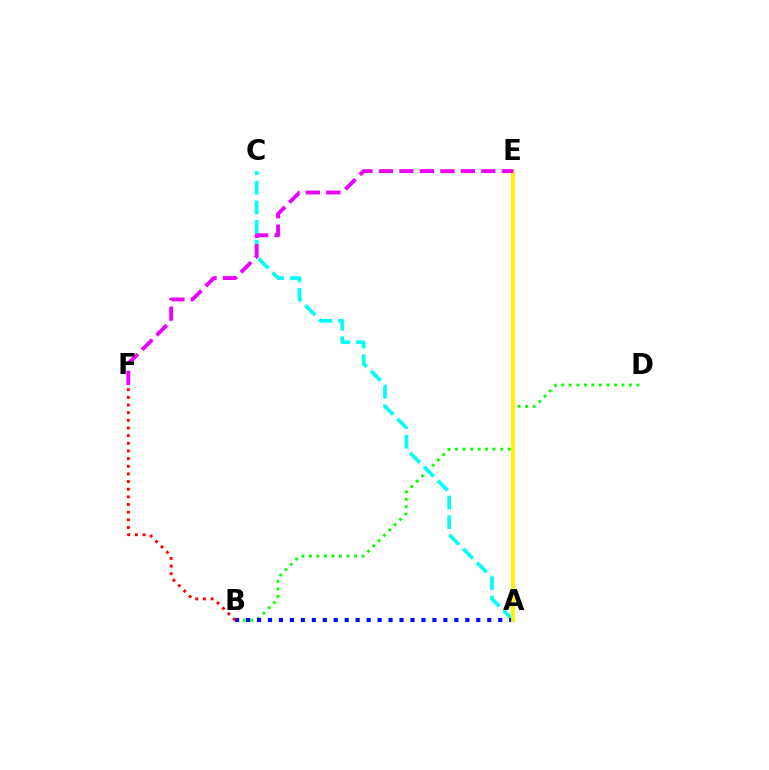{('B', 'D'): [{'color': '#08ff00', 'line_style': 'dotted', 'thickness': 2.04}], ('A', 'C'): [{'color': '#00fff6', 'line_style': 'dashed', 'thickness': 2.67}], ('A', 'B'): [{'color': '#0010ff', 'line_style': 'dotted', 'thickness': 2.98}], ('B', 'F'): [{'color': '#ff0000', 'line_style': 'dotted', 'thickness': 2.08}], ('A', 'E'): [{'color': '#fcf500', 'line_style': 'solid', 'thickness': 2.82}], ('E', 'F'): [{'color': '#ee00ff', 'line_style': 'dashed', 'thickness': 2.78}]}